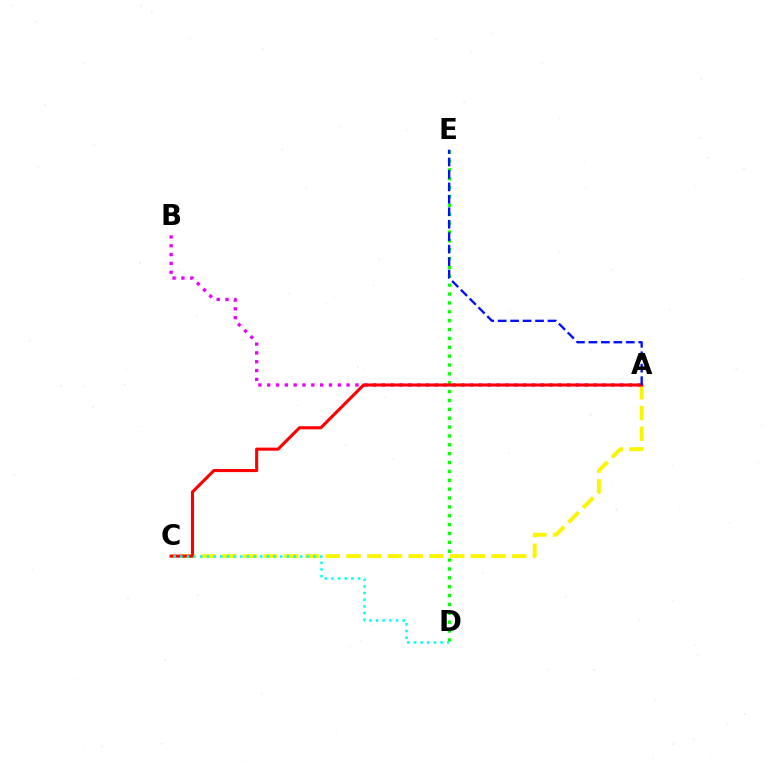{('A', 'C'): [{'color': '#fcf500', 'line_style': 'dashed', 'thickness': 2.82}, {'color': '#ff0000', 'line_style': 'solid', 'thickness': 2.23}], ('A', 'B'): [{'color': '#ee00ff', 'line_style': 'dotted', 'thickness': 2.4}], ('D', 'E'): [{'color': '#08ff00', 'line_style': 'dotted', 'thickness': 2.41}], ('C', 'D'): [{'color': '#00fff6', 'line_style': 'dotted', 'thickness': 1.81}], ('A', 'E'): [{'color': '#0010ff', 'line_style': 'dashed', 'thickness': 1.69}]}